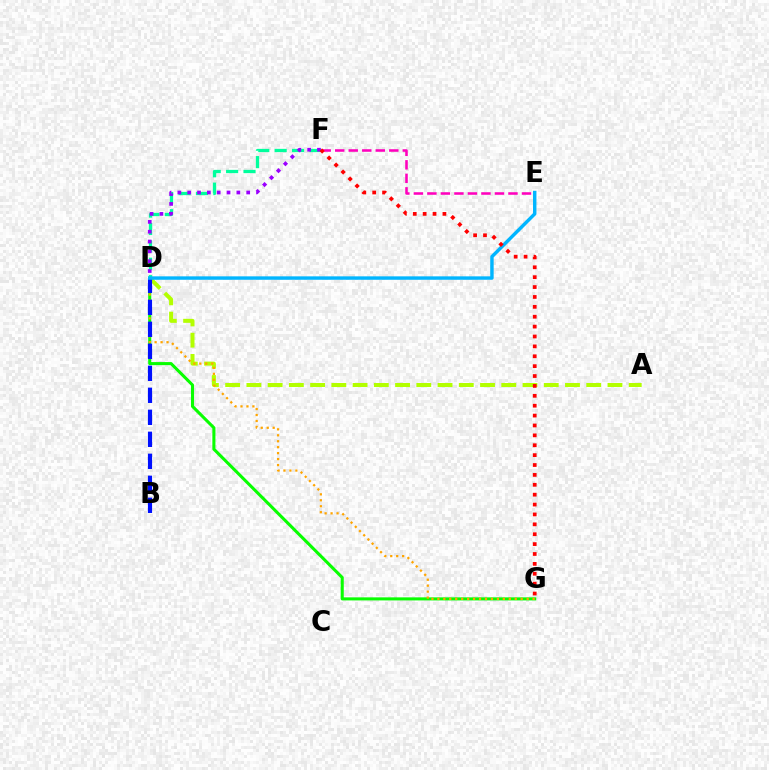{('D', 'G'): [{'color': '#08ff00', 'line_style': 'solid', 'thickness': 2.2}, {'color': '#ffa500', 'line_style': 'dotted', 'thickness': 1.62}], ('A', 'D'): [{'color': '#b3ff00', 'line_style': 'dashed', 'thickness': 2.89}], ('D', 'F'): [{'color': '#00ff9d', 'line_style': 'dashed', 'thickness': 2.36}, {'color': '#9b00ff', 'line_style': 'dotted', 'thickness': 2.67}], ('B', 'D'): [{'color': '#0010ff', 'line_style': 'dashed', 'thickness': 2.99}], ('E', 'F'): [{'color': '#ff00bd', 'line_style': 'dashed', 'thickness': 1.84}], ('D', 'E'): [{'color': '#00b5ff', 'line_style': 'solid', 'thickness': 2.47}], ('F', 'G'): [{'color': '#ff0000', 'line_style': 'dotted', 'thickness': 2.69}]}